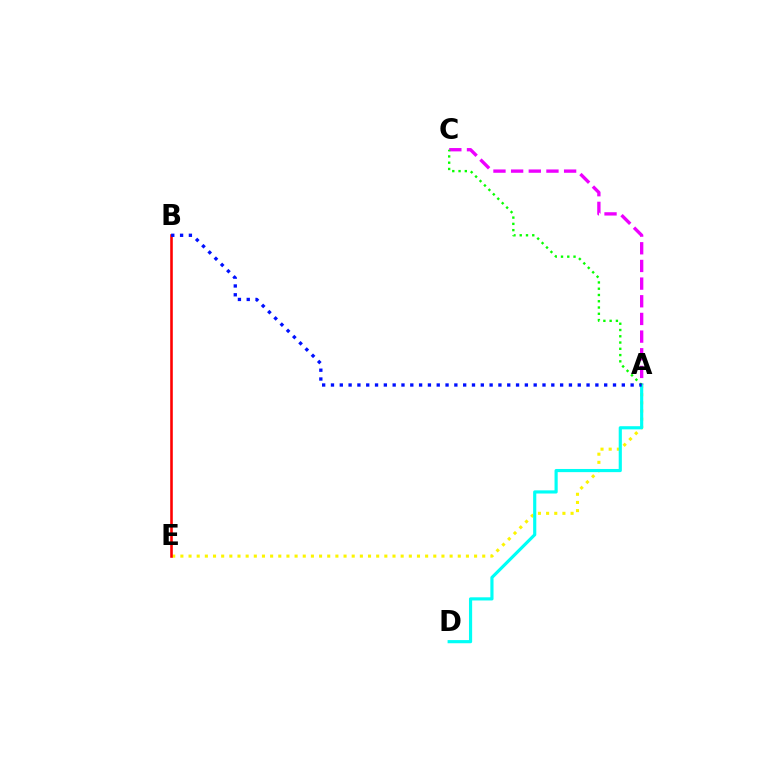{('A', 'C'): [{'color': '#ee00ff', 'line_style': 'dashed', 'thickness': 2.4}, {'color': '#08ff00', 'line_style': 'dotted', 'thickness': 1.7}], ('A', 'E'): [{'color': '#fcf500', 'line_style': 'dotted', 'thickness': 2.22}], ('B', 'E'): [{'color': '#ff0000', 'line_style': 'solid', 'thickness': 1.86}], ('A', 'D'): [{'color': '#00fff6', 'line_style': 'solid', 'thickness': 2.28}], ('A', 'B'): [{'color': '#0010ff', 'line_style': 'dotted', 'thickness': 2.39}]}